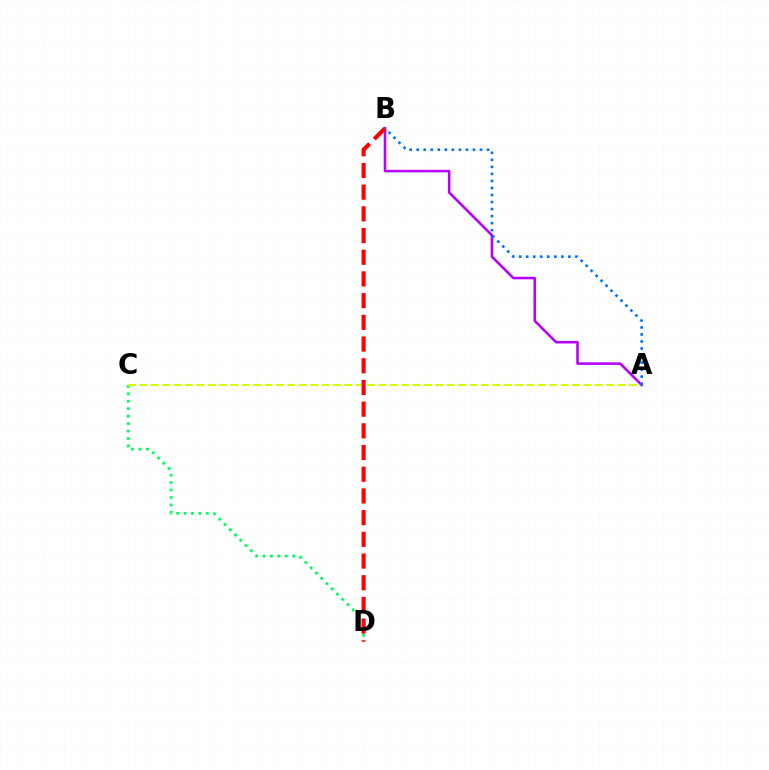{('C', 'D'): [{'color': '#00ff5c', 'line_style': 'dotted', 'thickness': 2.02}], ('A', 'C'): [{'color': '#d1ff00', 'line_style': 'dashed', 'thickness': 1.55}], ('A', 'B'): [{'color': '#b900ff', 'line_style': 'solid', 'thickness': 1.85}, {'color': '#0074ff', 'line_style': 'dotted', 'thickness': 1.91}], ('B', 'D'): [{'color': '#ff0000', 'line_style': 'dashed', 'thickness': 2.95}]}